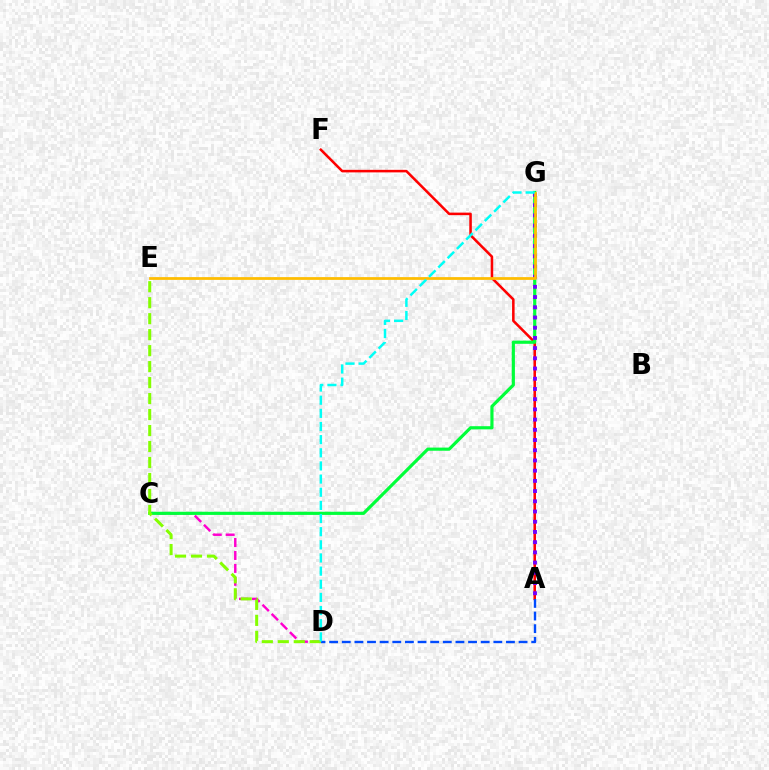{('C', 'D'): [{'color': '#ff00cf', 'line_style': 'dashed', 'thickness': 1.76}], ('A', 'F'): [{'color': '#ff0000', 'line_style': 'solid', 'thickness': 1.83}], ('C', 'G'): [{'color': '#00ff39', 'line_style': 'solid', 'thickness': 2.28}], ('D', 'E'): [{'color': '#84ff00', 'line_style': 'dashed', 'thickness': 2.17}], ('A', 'G'): [{'color': '#7200ff', 'line_style': 'dotted', 'thickness': 2.77}], ('A', 'D'): [{'color': '#004bff', 'line_style': 'dashed', 'thickness': 1.72}], ('E', 'G'): [{'color': '#ffbd00', 'line_style': 'solid', 'thickness': 1.98}], ('D', 'G'): [{'color': '#00fff6', 'line_style': 'dashed', 'thickness': 1.79}]}